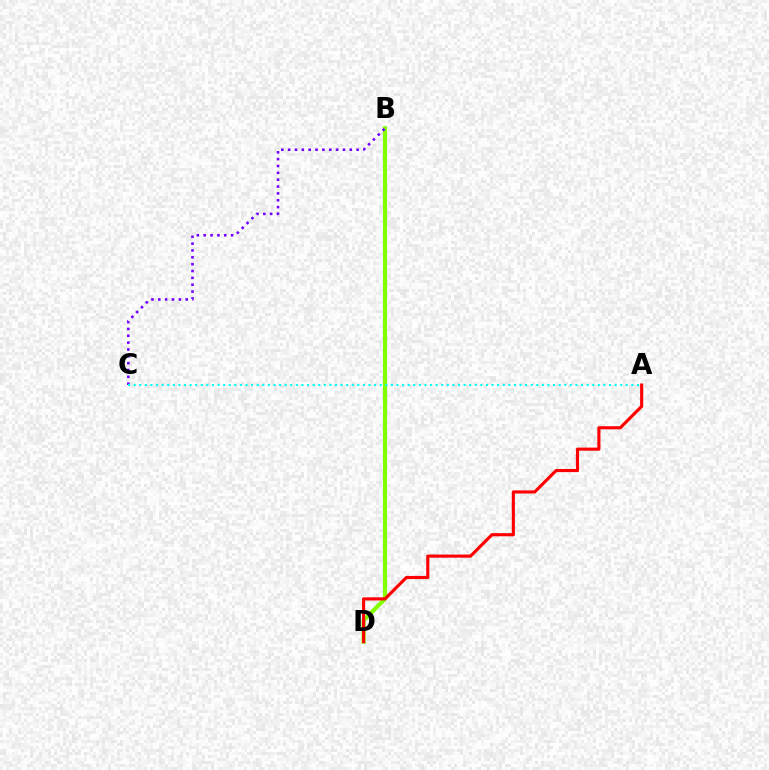{('B', 'D'): [{'color': '#84ff00', 'line_style': 'solid', 'thickness': 2.99}], ('B', 'C'): [{'color': '#7200ff', 'line_style': 'dotted', 'thickness': 1.86}], ('A', 'C'): [{'color': '#00fff6', 'line_style': 'dotted', 'thickness': 1.52}], ('A', 'D'): [{'color': '#ff0000', 'line_style': 'solid', 'thickness': 2.25}]}